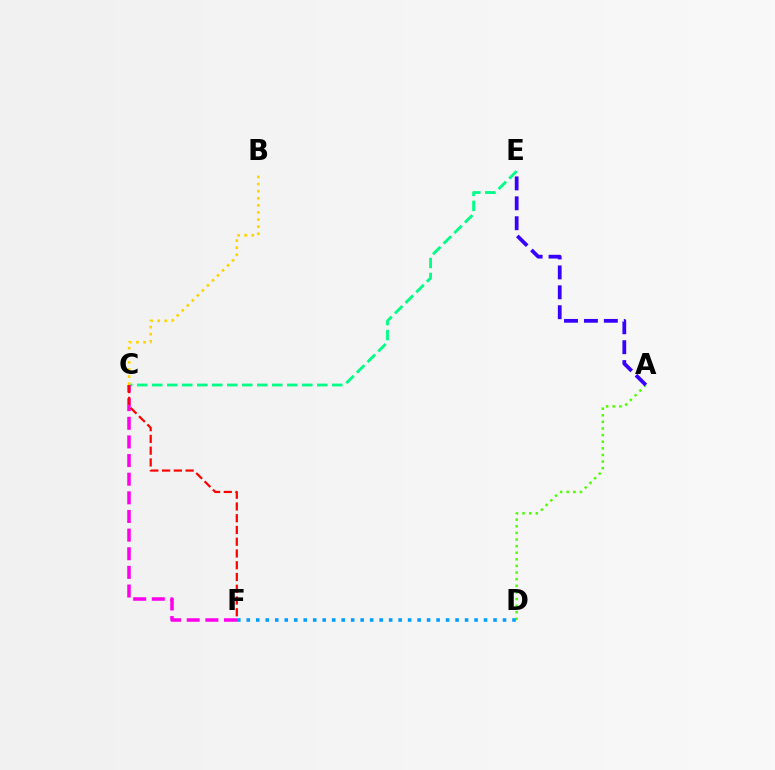{('C', 'E'): [{'color': '#00ff86', 'line_style': 'dashed', 'thickness': 2.04}], ('B', 'C'): [{'color': '#ffd500', 'line_style': 'dotted', 'thickness': 1.93}], ('A', 'D'): [{'color': '#4fff00', 'line_style': 'dotted', 'thickness': 1.8}], ('C', 'F'): [{'color': '#ff00ed', 'line_style': 'dashed', 'thickness': 2.53}, {'color': '#ff0000', 'line_style': 'dashed', 'thickness': 1.6}], ('A', 'E'): [{'color': '#3700ff', 'line_style': 'dashed', 'thickness': 2.7}], ('D', 'F'): [{'color': '#009eff', 'line_style': 'dotted', 'thickness': 2.58}]}